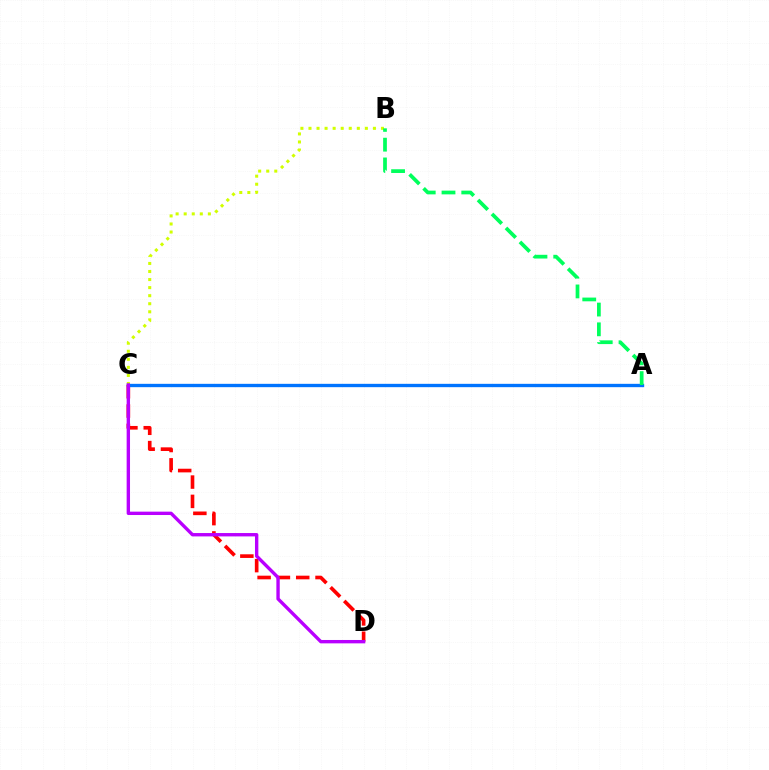{('B', 'C'): [{'color': '#d1ff00', 'line_style': 'dotted', 'thickness': 2.19}], ('C', 'D'): [{'color': '#ff0000', 'line_style': 'dashed', 'thickness': 2.62}, {'color': '#b900ff', 'line_style': 'solid', 'thickness': 2.43}], ('A', 'C'): [{'color': '#0074ff', 'line_style': 'solid', 'thickness': 2.41}], ('A', 'B'): [{'color': '#00ff5c', 'line_style': 'dashed', 'thickness': 2.68}]}